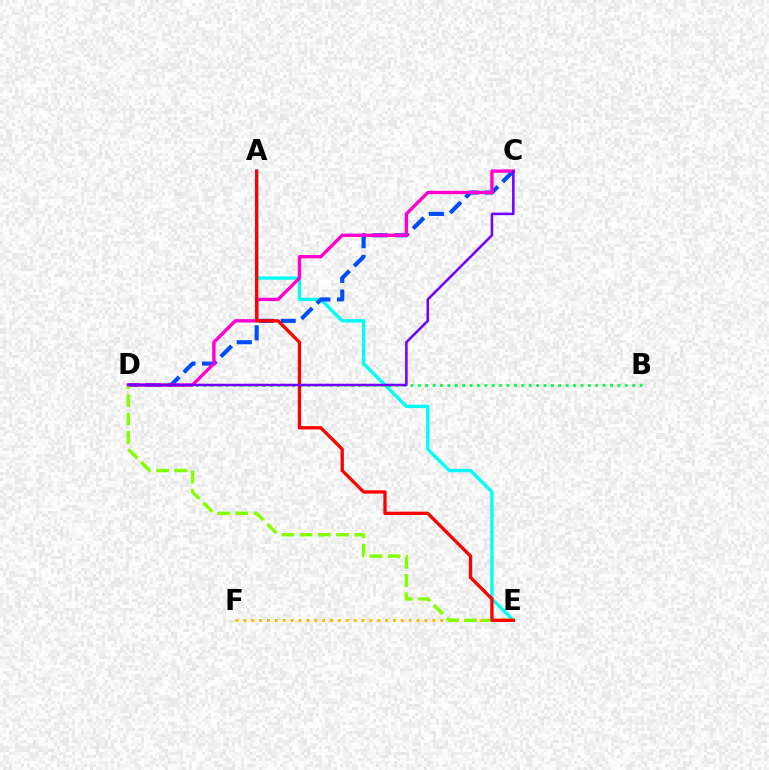{('A', 'E'): [{'color': '#00fff6', 'line_style': 'solid', 'thickness': 2.43}, {'color': '#ff0000', 'line_style': 'solid', 'thickness': 2.38}], ('E', 'F'): [{'color': '#ffbd00', 'line_style': 'dotted', 'thickness': 2.14}], ('C', 'D'): [{'color': '#004bff', 'line_style': 'dashed', 'thickness': 2.96}, {'color': '#ff00cf', 'line_style': 'solid', 'thickness': 2.42}, {'color': '#7200ff', 'line_style': 'solid', 'thickness': 1.82}], ('B', 'D'): [{'color': '#00ff39', 'line_style': 'dotted', 'thickness': 2.01}], ('D', 'E'): [{'color': '#84ff00', 'line_style': 'dashed', 'thickness': 2.48}]}